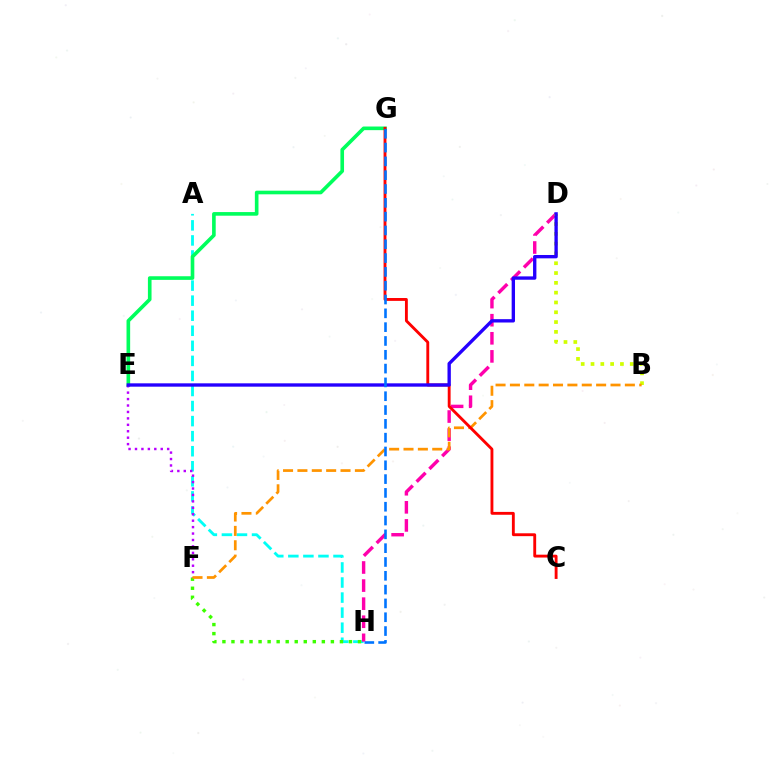{('A', 'H'): [{'color': '#00fff6', 'line_style': 'dashed', 'thickness': 2.05}], ('D', 'H'): [{'color': '#ff00ac', 'line_style': 'dashed', 'thickness': 2.46}], ('E', 'G'): [{'color': '#00ff5c', 'line_style': 'solid', 'thickness': 2.61}], ('B', 'D'): [{'color': '#d1ff00', 'line_style': 'dotted', 'thickness': 2.66}], ('F', 'H'): [{'color': '#3dff00', 'line_style': 'dotted', 'thickness': 2.46}], ('E', 'F'): [{'color': '#b900ff', 'line_style': 'dotted', 'thickness': 1.75}], ('B', 'F'): [{'color': '#ff9400', 'line_style': 'dashed', 'thickness': 1.95}], ('C', 'G'): [{'color': '#ff0000', 'line_style': 'solid', 'thickness': 2.06}], ('D', 'E'): [{'color': '#2500ff', 'line_style': 'solid', 'thickness': 2.41}], ('G', 'H'): [{'color': '#0074ff', 'line_style': 'dashed', 'thickness': 1.88}]}